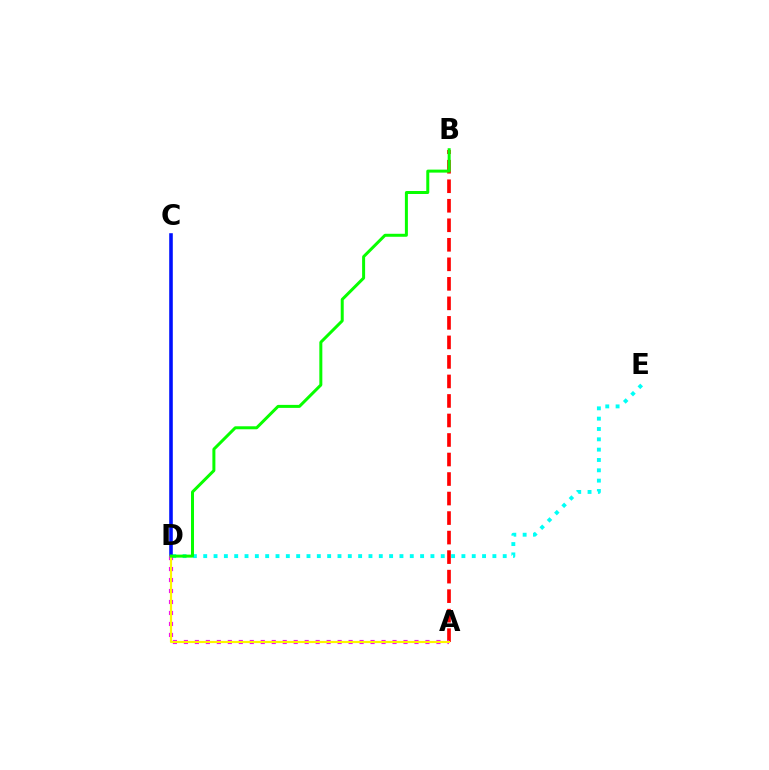{('A', 'B'): [{'color': '#ff0000', 'line_style': 'dashed', 'thickness': 2.65}], ('D', 'E'): [{'color': '#00fff6', 'line_style': 'dotted', 'thickness': 2.81}], ('C', 'D'): [{'color': '#0010ff', 'line_style': 'solid', 'thickness': 2.58}], ('A', 'D'): [{'color': '#ee00ff', 'line_style': 'dotted', 'thickness': 2.98}, {'color': '#fcf500', 'line_style': 'solid', 'thickness': 1.57}], ('B', 'D'): [{'color': '#08ff00', 'line_style': 'solid', 'thickness': 2.16}]}